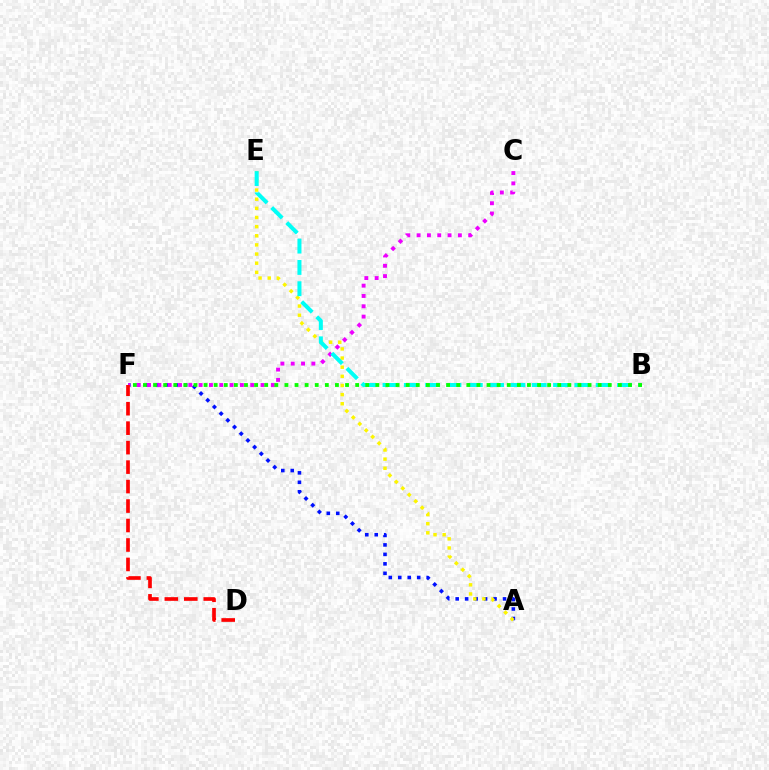{('A', 'F'): [{'color': '#0010ff', 'line_style': 'dotted', 'thickness': 2.57}], ('A', 'E'): [{'color': '#fcf500', 'line_style': 'dotted', 'thickness': 2.48}], ('C', 'F'): [{'color': '#ee00ff', 'line_style': 'dotted', 'thickness': 2.8}], ('B', 'E'): [{'color': '#00fff6', 'line_style': 'dashed', 'thickness': 2.9}], ('B', 'F'): [{'color': '#08ff00', 'line_style': 'dotted', 'thickness': 2.75}], ('D', 'F'): [{'color': '#ff0000', 'line_style': 'dashed', 'thickness': 2.64}]}